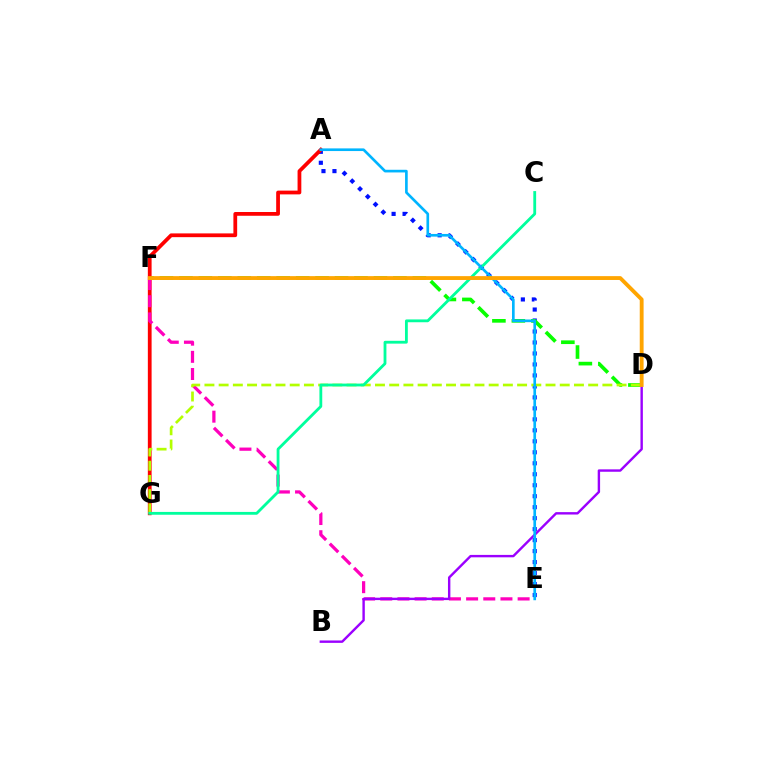{('A', 'E'): [{'color': '#0010ff', 'line_style': 'dotted', 'thickness': 2.98}, {'color': '#00b5ff', 'line_style': 'solid', 'thickness': 1.91}], ('D', 'F'): [{'color': '#08ff00', 'line_style': 'dashed', 'thickness': 2.64}, {'color': '#ffa500', 'line_style': 'solid', 'thickness': 2.77}], ('A', 'G'): [{'color': '#ff0000', 'line_style': 'solid', 'thickness': 2.71}], ('E', 'F'): [{'color': '#ff00bd', 'line_style': 'dashed', 'thickness': 2.33}], ('D', 'G'): [{'color': '#b3ff00', 'line_style': 'dashed', 'thickness': 1.93}], ('B', 'D'): [{'color': '#9b00ff', 'line_style': 'solid', 'thickness': 1.73}], ('C', 'G'): [{'color': '#00ff9d', 'line_style': 'solid', 'thickness': 2.03}]}